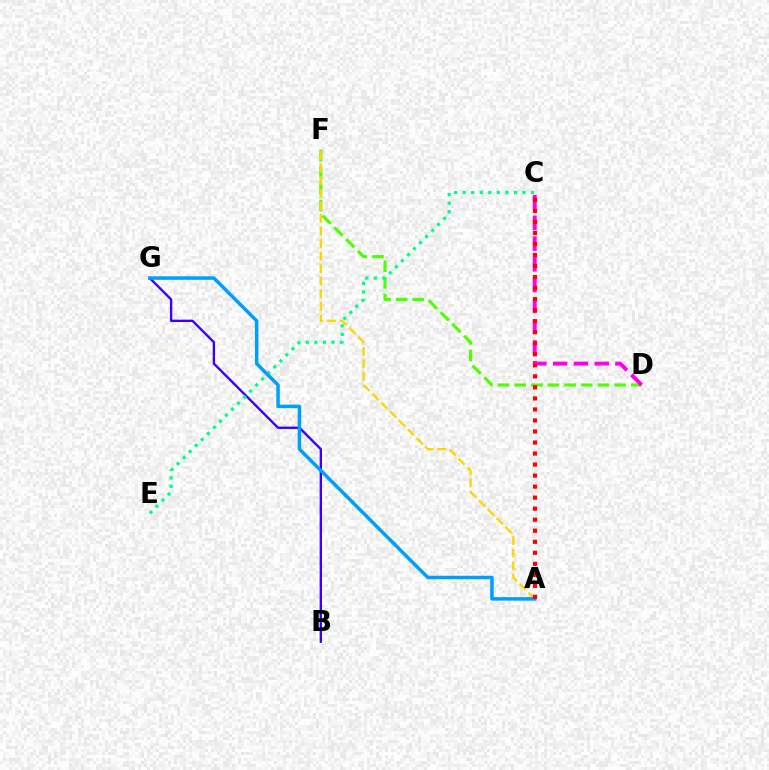{('D', 'F'): [{'color': '#4fff00', 'line_style': 'dashed', 'thickness': 2.26}], ('B', 'G'): [{'color': '#3700ff', 'line_style': 'solid', 'thickness': 1.7}], ('A', 'F'): [{'color': '#ffd500', 'line_style': 'dashed', 'thickness': 1.71}], ('C', 'D'): [{'color': '#ff00ed', 'line_style': 'dashed', 'thickness': 2.82}], ('C', 'E'): [{'color': '#00ff86', 'line_style': 'dotted', 'thickness': 2.32}], ('A', 'G'): [{'color': '#009eff', 'line_style': 'solid', 'thickness': 2.52}], ('A', 'C'): [{'color': '#ff0000', 'line_style': 'dotted', 'thickness': 3.0}]}